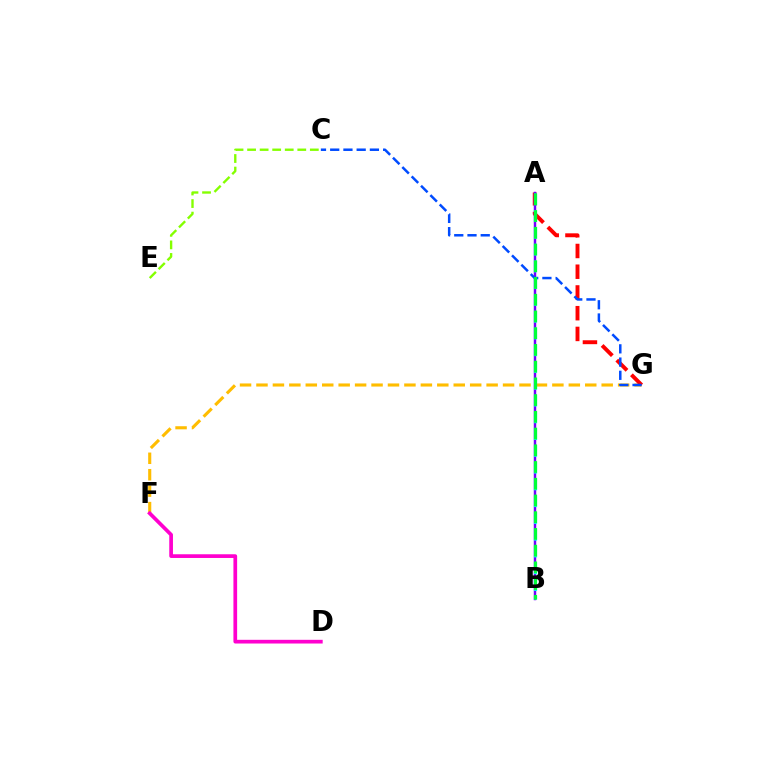{('F', 'G'): [{'color': '#ffbd00', 'line_style': 'dashed', 'thickness': 2.23}], ('A', 'G'): [{'color': '#ff0000', 'line_style': 'dashed', 'thickness': 2.82}], ('D', 'F'): [{'color': '#ff00cf', 'line_style': 'solid', 'thickness': 2.67}], ('A', 'B'): [{'color': '#7200ff', 'line_style': 'solid', 'thickness': 1.77}, {'color': '#00fff6', 'line_style': 'dashed', 'thickness': 2.28}, {'color': '#00ff39', 'line_style': 'dashed', 'thickness': 2.27}], ('C', 'G'): [{'color': '#004bff', 'line_style': 'dashed', 'thickness': 1.8}], ('C', 'E'): [{'color': '#84ff00', 'line_style': 'dashed', 'thickness': 1.7}]}